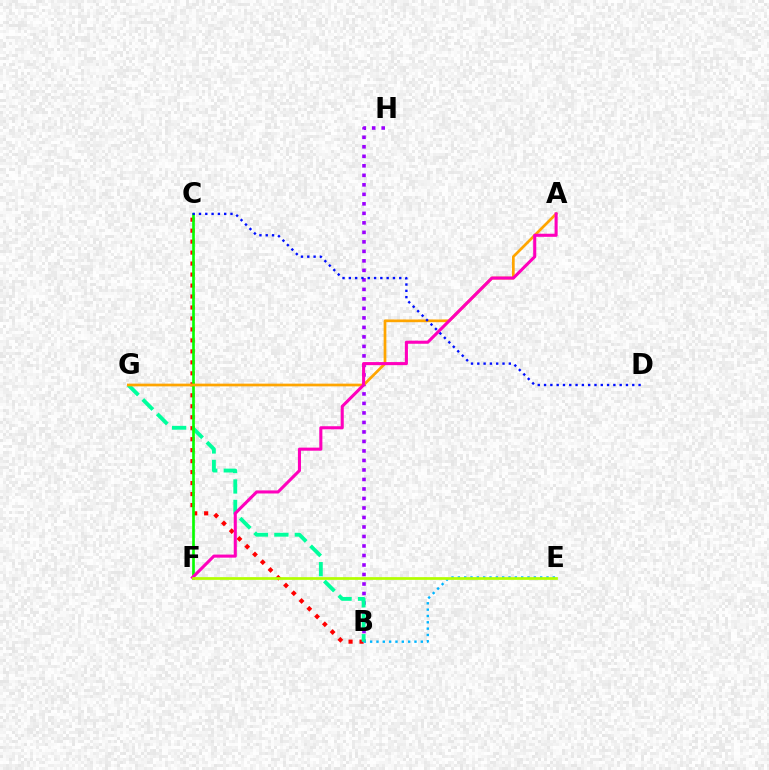{('B', 'C'): [{'color': '#ff0000', 'line_style': 'dotted', 'thickness': 2.98}], ('B', 'H'): [{'color': '#9b00ff', 'line_style': 'dotted', 'thickness': 2.58}], ('B', 'E'): [{'color': '#00b5ff', 'line_style': 'dotted', 'thickness': 1.72}], ('B', 'G'): [{'color': '#00ff9d', 'line_style': 'dashed', 'thickness': 2.78}], ('C', 'F'): [{'color': '#08ff00', 'line_style': 'solid', 'thickness': 1.93}], ('A', 'G'): [{'color': '#ffa500', 'line_style': 'solid', 'thickness': 1.96}], ('A', 'F'): [{'color': '#ff00bd', 'line_style': 'solid', 'thickness': 2.21}], ('E', 'F'): [{'color': '#b3ff00', 'line_style': 'solid', 'thickness': 1.96}], ('C', 'D'): [{'color': '#0010ff', 'line_style': 'dotted', 'thickness': 1.71}]}